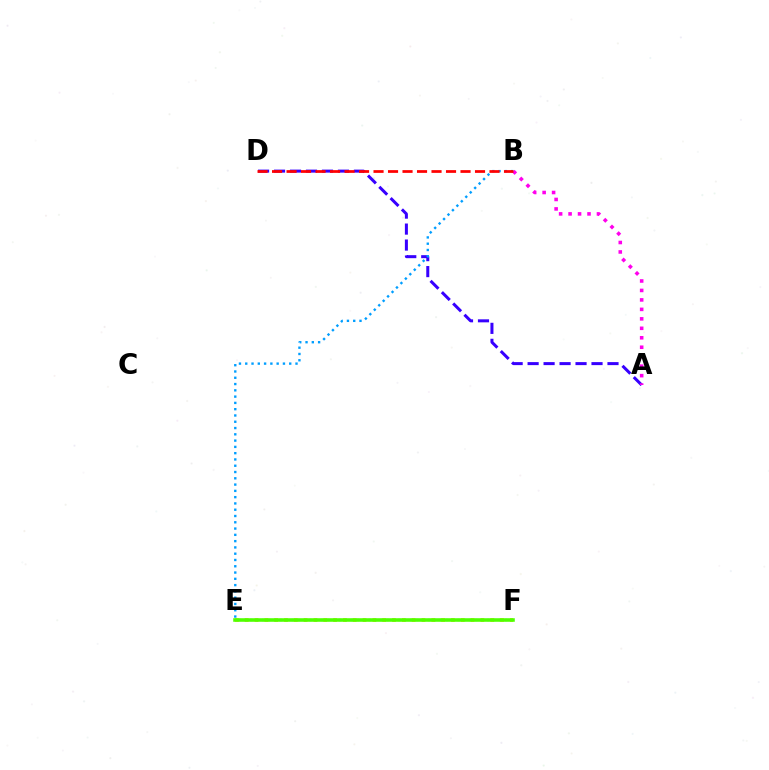{('A', 'D'): [{'color': '#3700ff', 'line_style': 'dashed', 'thickness': 2.17}], ('E', 'F'): [{'color': '#ffd500', 'line_style': 'dotted', 'thickness': 2.67}, {'color': '#00ff86', 'line_style': 'dotted', 'thickness': 1.61}, {'color': '#4fff00', 'line_style': 'solid', 'thickness': 2.56}], ('B', 'E'): [{'color': '#009eff', 'line_style': 'dotted', 'thickness': 1.71}], ('A', 'B'): [{'color': '#ff00ed', 'line_style': 'dotted', 'thickness': 2.57}], ('B', 'D'): [{'color': '#ff0000', 'line_style': 'dashed', 'thickness': 1.97}]}